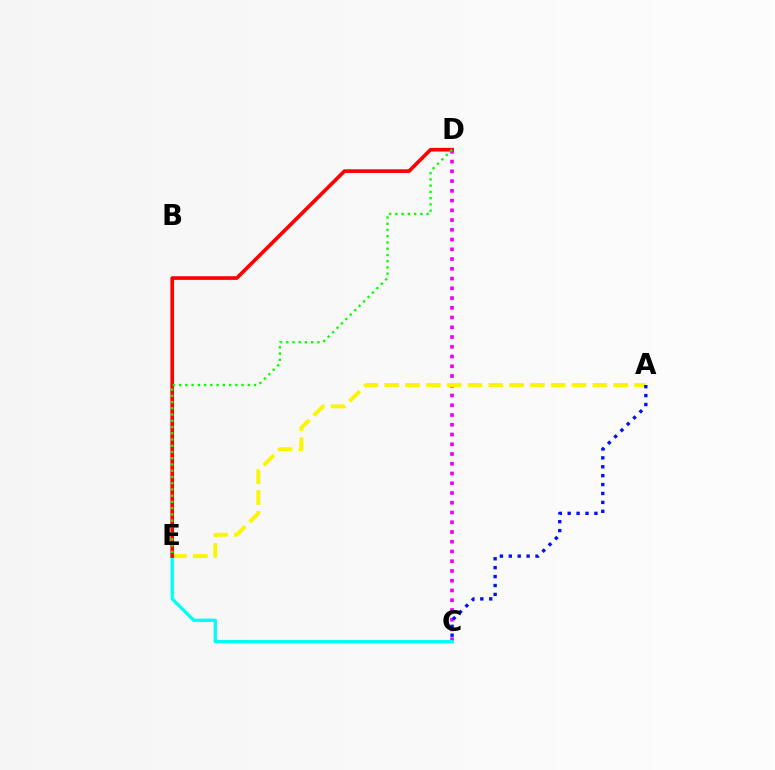{('C', 'D'): [{'color': '#ee00ff', 'line_style': 'dotted', 'thickness': 2.65}], ('C', 'E'): [{'color': '#00fff6', 'line_style': 'solid', 'thickness': 2.38}], ('A', 'E'): [{'color': '#fcf500', 'line_style': 'dashed', 'thickness': 2.83}], ('D', 'E'): [{'color': '#ff0000', 'line_style': 'solid', 'thickness': 2.63}, {'color': '#08ff00', 'line_style': 'dotted', 'thickness': 1.7}], ('A', 'C'): [{'color': '#0010ff', 'line_style': 'dotted', 'thickness': 2.42}]}